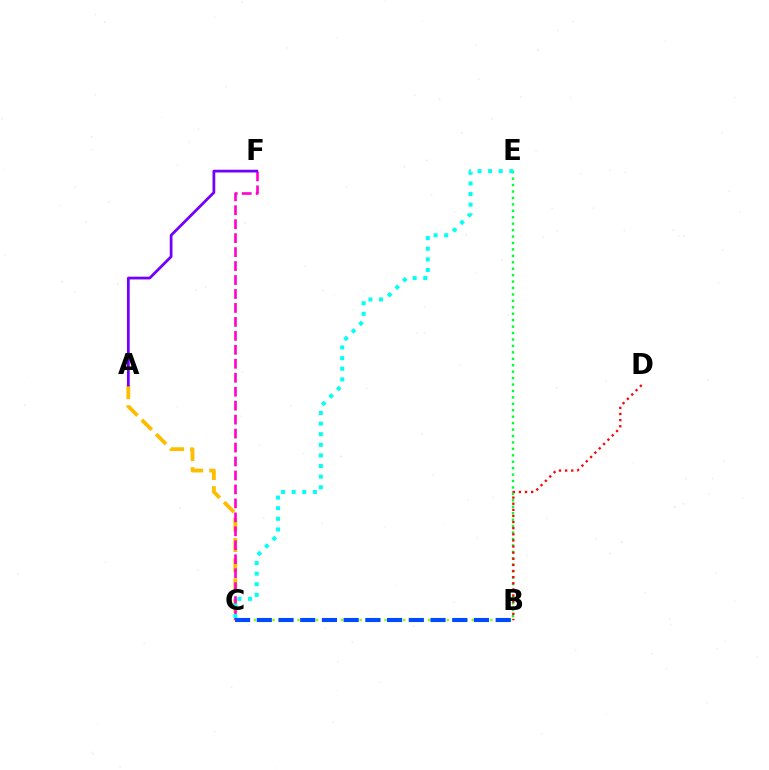{('B', 'C'): [{'color': '#84ff00', 'line_style': 'dotted', 'thickness': 1.69}, {'color': '#004bff', 'line_style': 'dashed', 'thickness': 2.95}], ('A', 'C'): [{'color': '#ffbd00', 'line_style': 'dashed', 'thickness': 2.75}], ('B', 'E'): [{'color': '#00ff39', 'line_style': 'dotted', 'thickness': 1.75}], ('C', 'F'): [{'color': '#ff00cf', 'line_style': 'dashed', 'thickness': 1.9}], ('C', 'E'): [{'color': '#00fff6', 'line_style': 'dotted', 'thickness': 2.88}], ('B', 'D'): [{'color': '#ff0000', 'line_style': 'dotted', 'thickness': 1.66}], ('A', 'F'): [{'color': '#7200ff', 'line_style': 'solid', 'thickness': 1.98}]}